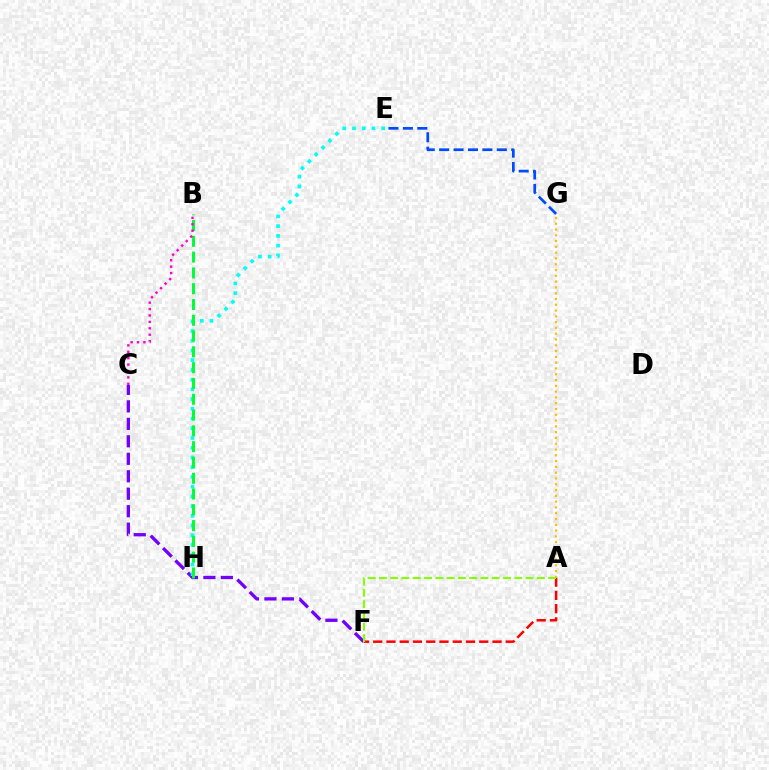{('C', 'F'): [{'color': '#7200ff', 'line_style': 'dashed', 'thickness': 2.37}], ('A', 'F'): [{'color': '#ff0000', 'line_style': 'dashed', 'thickness': 1.8}, {'color': '#84ff00', 'line_style': 'dashed', 'thickness': 1.53}], ('E', 'H'): [{'color': '#00fff6', 'line_style': 'dotted', 'thickness': 2.64}], ('E', 'G'): [{'color': '#004bff', 'line_style': 'dashed', 'thickness': 1.96}], ('B', 'H'): [{'color': '#00ff39', 'line_style': 'dashed', 'thickness': 2.15}], ('B', 'C'): [{'color': '#ff00cf', 'line_style': 'dotted', 'thickness': 1.74}], ('A', 'G'): [{'color': '#ffbd00', 'line_style': 'dotted', 'thickness': 1.57}]}